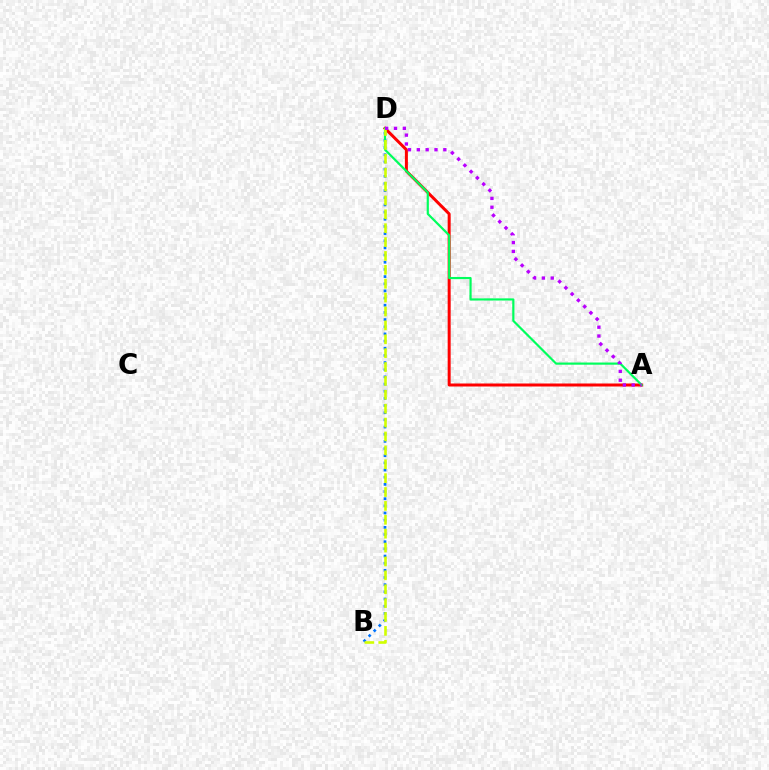{('B', 'D'): [{'color': '#0074ff', 'line_style': 'dotted', 'thickness': 1.95}, {'color': '#d1ff00', 'line_style': 'dashed', 'thickness': 1.89}], ('A', 'D'): [{'color': '#ff0000', 'line_style': 'solid', 'thickness': 2.16}, {'color': '#00ff5c', 'line_style': 'solid', 'thickness': 1.57}, {'color': '#b900ff', 'line_style': 'dotted', 'thickness': 2.4}]}